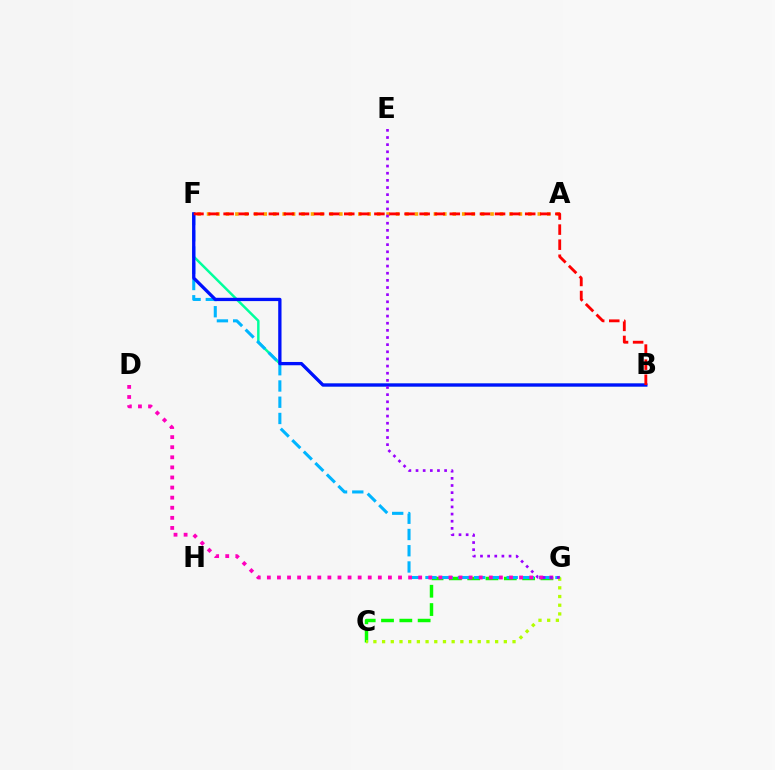{('C', 'G'): [{'color': '#08ff00', 'line_style': 'dashed', 'thickness': 2.49}, {'color': '#b3ff00', 'line_style': 'dotted', 'thickness': 2.36}], ('B', 'F'): [{'color': '#00ff9d', 'line_style': 'solid', 'thickness': 1.78}, {'color': '#0010ff', 'line_style': 'solid', 'thickness': 2.37}, {'color': '#ff0000', 'line_style': 'dashed', 'thickness': 2.05}], ('F', 'G'): [{'color': '#00b5ff', 'line_style': 'dashed', 'thickness': 2.21}], ('D', 'G'): [{'color': '#ff00bd', 'line_style': 'dotted', 'thickness': 2.74}], ('A', 'F'): [{'color': '#ffa500', 'line_style': 'dotted', 'thickness': 2.57}], ('E', 'G'): [{'color': '#9b00ff', 'line_style': 'dotted', 'thickness': 1.94}]}